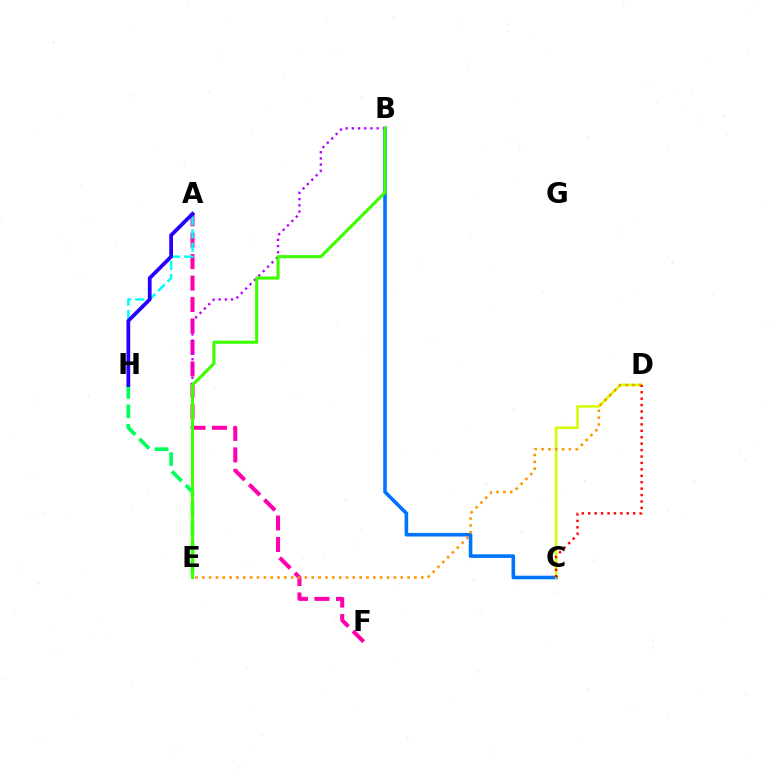{('A', 'F'): [{'color': '#ff00ac', 'line_style': 'dashed', 'thickness': 2.92}], ('B', 'C'): [{'color': '#0074ff', 'line_style': 'solid', 'thickness': 2.59}], ('E', 'H'): [{'color': '#00ff5c', 'line_style': 'dashed', 'thickness': 2.65}], ('A', 'H'): [{'color': '#00fff6', 'line_style': 'dashed', 'thickness': 1.79}, {'color': '#2500ff', 'line_style': 'solid', 'thickness': 2.71}], ('C', 'D'): [{'color': '#d1ff00', 'line_style': 'solid', 'thickness': 1.83}, {'color': '#ff0000', 'line_style': 'dotted', 'thickness': 1.75}], ('D', 'E'): [{'color': '#ff9400', 'line_style': 'dotted', 'thickness': 1.86}], ('B', 'E'): [{'color': '#b900ff', 'line_style': 'dotted', 'thickness': 1.68}, {'color': '#3dff00', 'line_style': 'solid', 'thickness': 2.24}]}